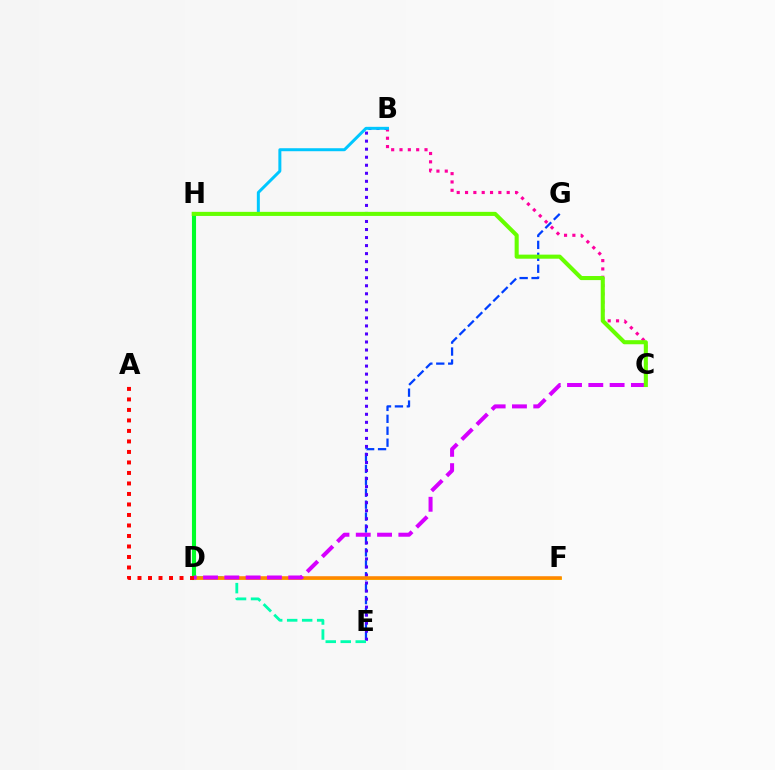{('B', 'C'): [{'color': '#ff00a0', 'line_style': 'dotted', 'thickness': 2.26}], ('E', 'G'): [{'color': '#003fff', 'line_style': 'dashed', 'thickness': 1.62}], ('D', 'H'): [{'color': '#00ff27', 'line_style': 'solid', 'thickness': 2.95}], ('B', 'E'): [{'color': '#4f00ff', 'line_style': 'dotted', 'thickness': 2.18}], ('D', 'F'): [{'color': '#eeff00', 'line_style': 'solid', 'thickness': 2.08}, {'color': '#ff8800', 'line_style': 'solid', 'thickness': 2.57}], ('D', 'E'): [{'color': '#00ffaf', 'line_style': 'dashed', 'thickness': 2.04}], ('B', 'H'): [{'color': '#00c7ff', 'line_style': 'solid', 'thickness': 2.15}], ('C', 'D'): [{'color': '#d600ff', 'line_style': 'dashed', 'thickness': 2.89}], ('A', 'D'): [{'color': '#ff0000', 'line_style': 'dotted', 'thickness': 2.85}], ('C', 'H'): [{'color': '#66ff00', 'line_style': 'solid', 'thickness': 2.94}]}